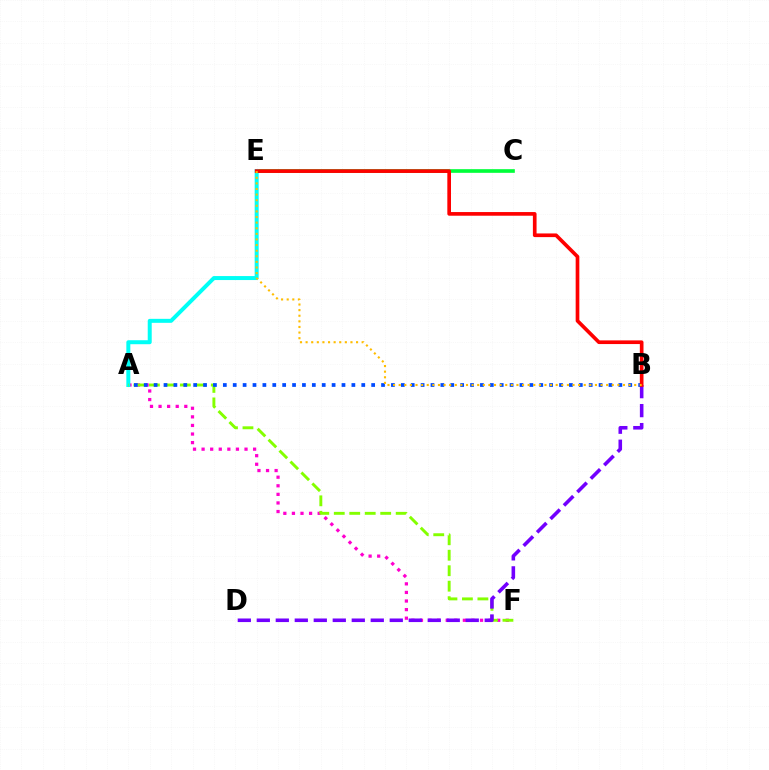{('C', 'E'): [{'color': '#00ff39', 'line_style': 'solid', 'thickness': 2.63}], ('A', 'F'): [{'color': '#ff00cf', 'line_style': 'dotted', 'thickness': 2.33}, {'color': '#84ff00', 'line_style': 'dashed', 'thickness': 2.1}], ('A', 'E'): [{'color': '#00fff6', 'line_style': 'solid', 'thickness': 2.87}], ('B', 'D'): [{'color': '#7200ff', 'line_style': 'dashed', 'thickness': 2.58}], ('A', 'B'): [{'color': '#004bff', 'line_style': 'dotted', 'thickness': 2.69}], ('B', 'E'): [{'color': '#ff0000', 'line_style': 'solid', 'thickness': 2.64}, {'color': '#ffbd00', 'line_style': 'dotted', 'thickness': 1.52}]}